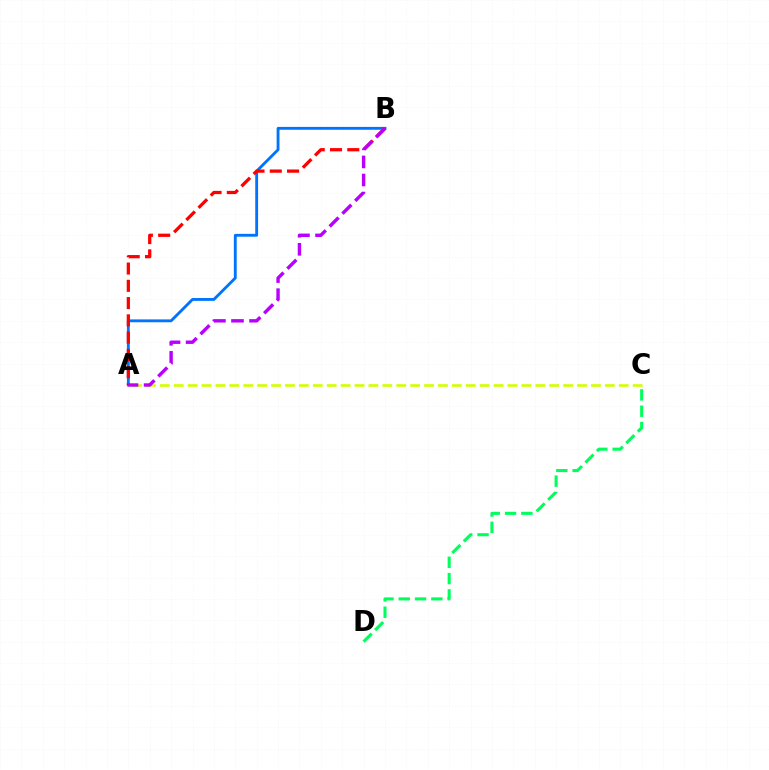{('A', 'B'): [{'color': '#0074ff', 'line_style': 'solid', 'thickness': 2.05}, {'color': '#ff0000', 'line_style': 'dashed', 'thickness': 2.35}, {'color': '#b900ff', 'line_style': 'dashed', 'thickness': 2.45}], ('C', 'D'): [{'color': '#00ff5c', 'line_style': 'dashed', 'thickness': 2.21}], ('A', 'C'): [{'color': '#d1ff00', 'line_style': 'dashed', 'thickness': 1.89}]}